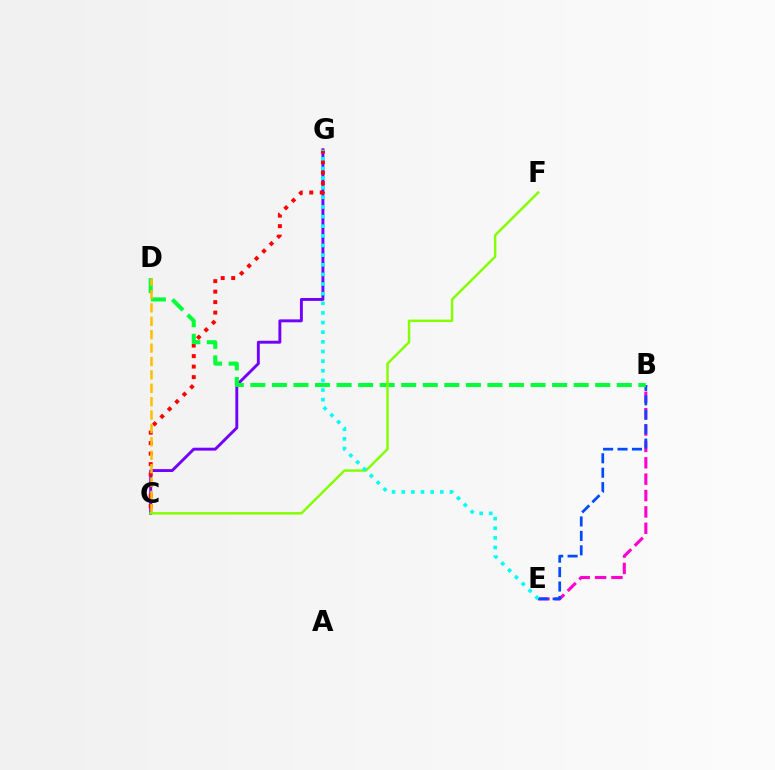{('C', 'G'): [{'color': '#7200ff', 'line_style': 'solid', 'thickness': 2.1}, {'color': '#ff0000', 'line_style': 'dotted', 'thickness': 2.85}], ('B', 'E'): [{'color': '#ff00cf', 'line_style': 'dashed', 'thickness': 2.22}, {'color': '#004bff', 'line_style': 'dashed', 'thickness': 1.96}], ('B', 'D'): [{'color': '#00ff39', 'line_style': 'dashed', 'thickness': 2.93}], ('C', 'D'): [{'color': '#ffbd00', 'line_style': 'dashed', 'thickness': 1.82}], ('C', 'F'): [{'color': '#84ff00', 'line_style': 'solid', 'thickness': 1.77}], ('E', 'G'): [{'color': '#00fff6', 'line_style': 'dotted', 'thickness': 2.62}]}